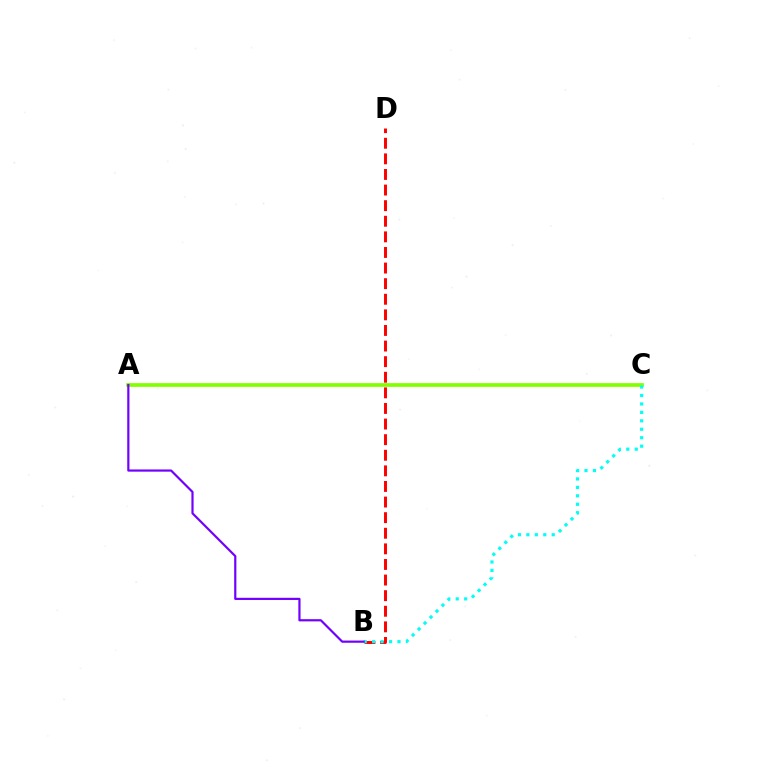{('B', 'D'): [{'color': '#ff0000', 'line_style': 'dashed', 'thickness': 2.12}], ('A', 'C'): [{'color': '#84ff00', 'line_style': 'solid', 'thickness': 2.67}], ('B', 'C'): [{'color': '#00fff6', 'line_style': 'dotted', 'thickness': 2.29}], ('A', 'B'): [{'color': '#7200ff', 'line_style': 'solid', 'thickness': 1.58}]}